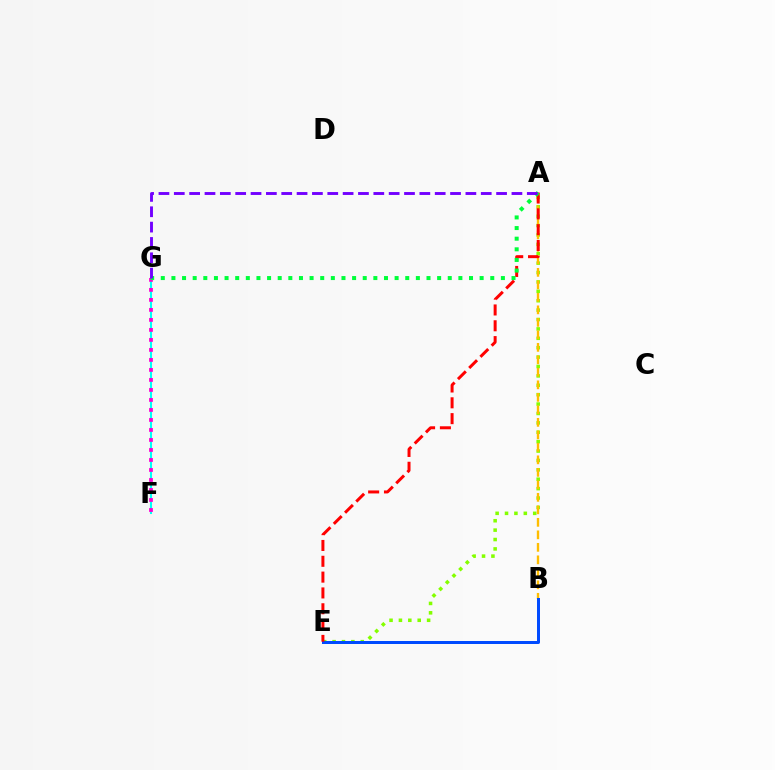{('A', 'E'): [{'color': '#84ff00', 'line_style': 'dotted', 'thickness': 2.55}, {'color': '#ff0000', 'line_style': 'dashed', 'thickness': 2.15}], ('F', 'G'): [{'color': '#00fff6', 'line_style': 'solid', 'thickness': 1.5}, {'color': '#ff00cf', 'line_style': 'dotted', 'thickness': 2.72}], ('A', 'B'): [{'color': '#ffbd00', 'line_style': 'dashed', 'thickness': 1.7}], ('B', 'E'): [{'color': '#004bff', 'line_style': 'solid', 'thickness': 2.16}], ('A', 'G'): [{'color': '#00ff39', 'line_style': 'dotted', 'thickness': 2.89}, {'color': '#7200ff', 'line_style': 'dashed', 'thickness': 2.08}]}